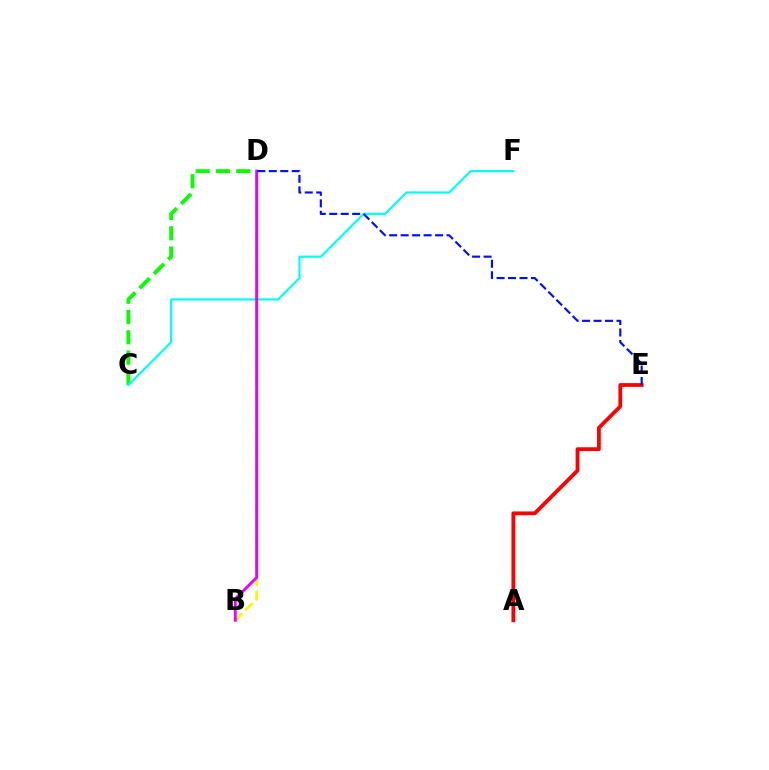{('C', 'D'): [{'color': '#08ff00', 'line_style': 'dashed', 'thickness': 2.76}], ('B', 'D'): [{'color': '#fcf500', 'line_style': 'dashed', 'thickness': 1.94}, {'color': '#ee00ff', 'line_style': 'solid', 'thickness': 2.1}], ('A', 'E'): [{'color': '#ff0000', 'line_style': 'solid', 'thickness': 2.73}], ('C', 'F'): [{'color': '#00fff6', 'line_style': 'solid', 'thickness': 1.56}], ('D', 'E'): [{'color': '#0010ff', 'line_style': 'dashed', 'thickness': 1.56}]}